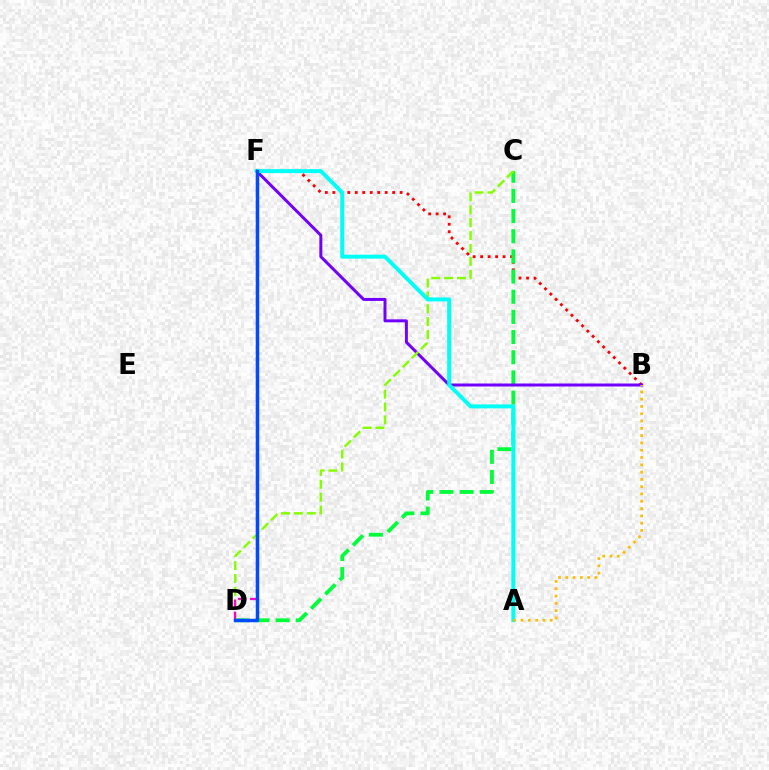{('B', 'F'): [{'color': '#ff0000', 'line_style': 'dotted', 'thickness': 2.03}, {'color': '#7200ff', 'line_style': 'solid', 'thickness': 2.15}], ('C', 'D'): [{'color': '#00ff39', 'line_style': 'dashed', 'thickness': 2.74}, {'color': '#84ff00', 'line_style': 'dashed', 'thickness': 1.75}], ('A', 'F'): [{'color': '#00fff6', 'line_style': 'solid', 'thickness': 2.86}], ('D', 'F'): [{'color': '#ff00cf', 'line_style': 'dashed', 'thickness': 1.63}, {'color': '#004bff', 'line_style': 'solid', 'thickness': 2.5}], ('A', 'B'): [{'color': '#ffbd00', 'line_style': 'dotted', 'thickness': 1.98}]}